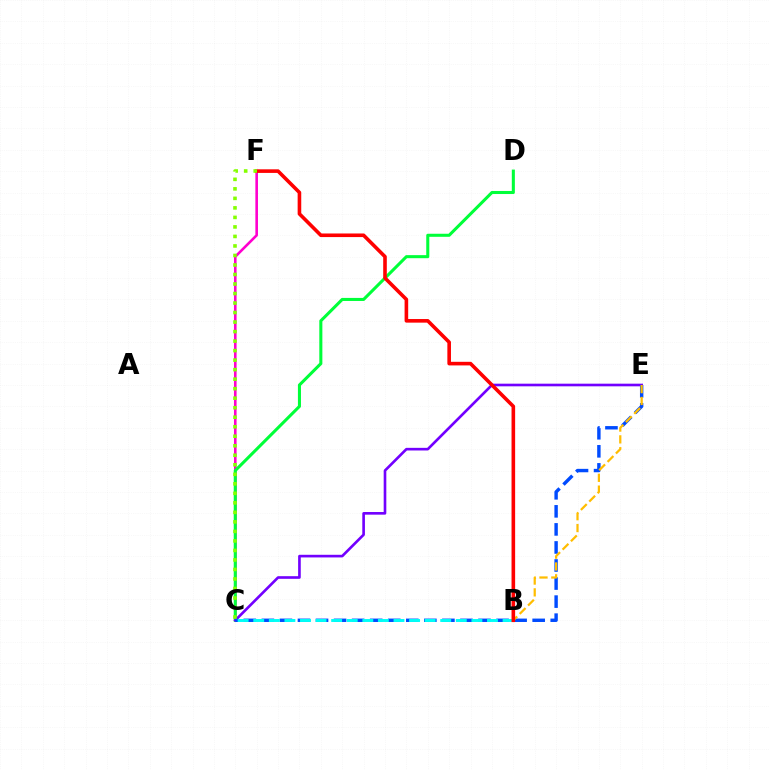{('C', 'F'): [{'color': '#ff00cf', 'line_style': 'solid', 'thickness': 1.88}, {'color': '#84ff00', 'line_style': 'dotted', 'thickness': 2.59}], ('C', 'D'): [{'color': '#00ff39', 'line_style': 'solid', 'thickness': 2.2}], ('C', 'E'): [{'color': '#7200ff', 'line_style': 'solid', 'thickness': 1.9}, {'color': '#004bff', 'line_style': 'dashed', 'thickness': 2.45}], ('B', 'E'): [{'color': '#ffbd00', 'line_style': 'dashed', 'thickness': 1.61}], ('B', 'C'): [{'color': '#00fff6', 'line_style': 'dashed', 'thickness': 2.12}], ('B', 'F'): [{'color': '#ff0000', 'line_style': 'solid', 'thickness': 2.6}]}